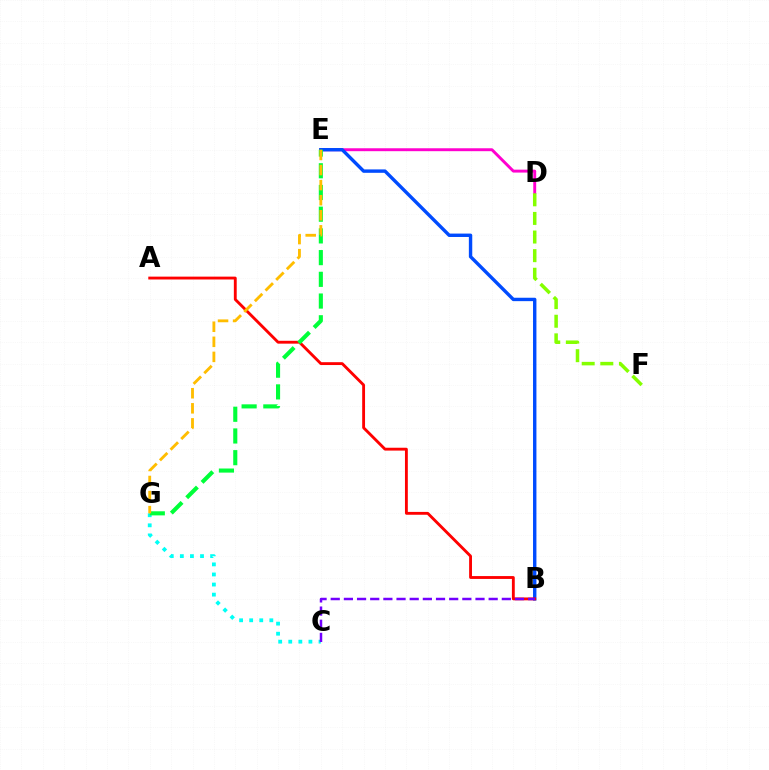{('D', 'E'): [{'color': '#ff00cf', 'line_style': 'solid', 'thickness': 2.11}], ('B', 'E'): [{'color': '#004bff', 'line_style': 'solid', 'thickness': 2.45}], ('A', 'B'): [{'color': '#ff0000', 'line_style': 'solid', 'thickness': 2.06}], ('C', 'G'): [{'color': '#00fff6', 'line_style': 'dotted', 'thickness': 2.74}], ('D', 'F'): [{'color': '#84ff00', 'line_style': 'dashed', 'thickness': 2.53}], ('E', 'G'): [{'color': '#00ff39', 'line_style': 'dashed', 'thickness': 2.95}, {'color': '#ffbd00', 'line_style': 'dashed', 'thickness': 2.05}], ('B', 'C'): [{'color': '#7200ff', 'line_style': 'dashed', 'thickness': 1.79}]}